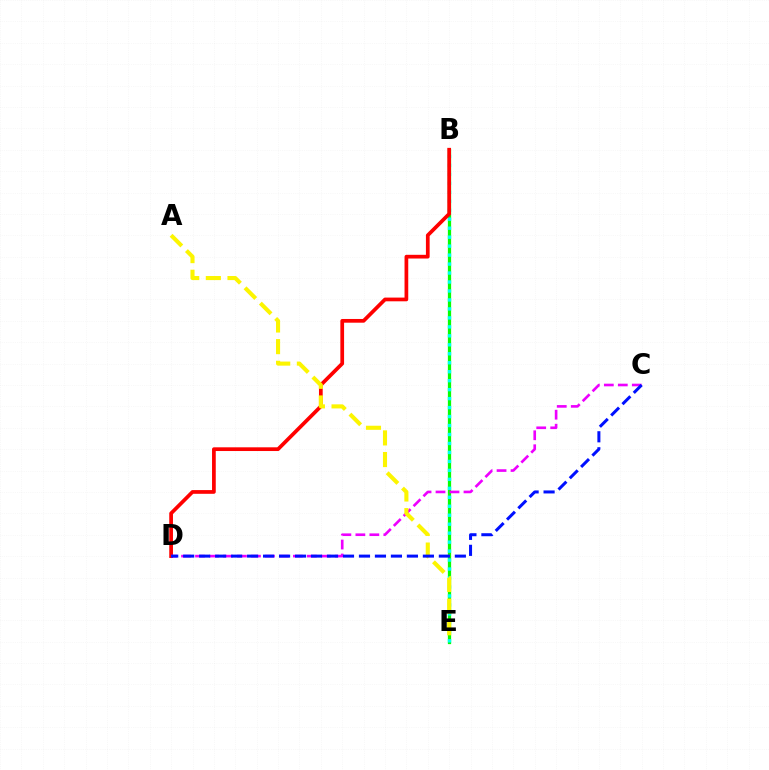{('B', 'E'): [{'color': '#08ff00', 'line_style': 'solid', 'thickness': 2.34}, {'color': '#00fff6', 'line_style': 'dotted', 'thickness': 2.44}], ('B', 'D'): [{'color': '#ff0000', 'line_style': 'solid', 'thickness': 2.68}], ('C', 'D'): [{'color': '#ee00ff', 'line_style': 'dashed', 'thickness': 1.9}, {'color': '#0010ff', 'line_style': 'dashed', 'thickness': 2.17}], ('A', 'E'): [{'color': '#fcf500', 'line_style': 'dashed', 'thickness': 2.94}]}